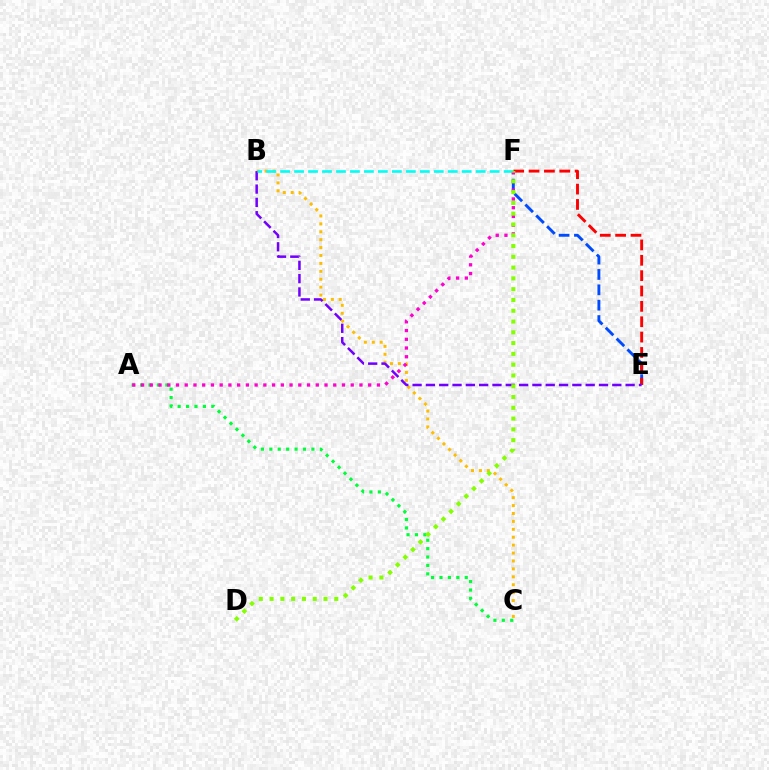{('A', 'C'): [{'color': '#00ff39', 'line_style': 'dotted', 'thickness': 2.29}], ('B', 'C'): [{'color': '#ffbd00', 'line_style': 'dotted', 'thickness': 2.15}], ('E', 'F'): [{'color': '#004bff', 'line_style': 'dashed', 'thickness': 2.09}, {'color': '#ff0000', 'line_style': 'dashed', 'thickness': 2.09}], ('B', 'E'): [{'color': '#7200ff', 'line_style': 'dashed', 'thickness': 1.81}], ('B', 'F'): [{'color': '#00fff6', 'line_style': 'dashed', 'thickness': 1.9}], ('A', 'F'): [{'color': '#ff00cf', 'line_style': 'dotted', 'thickness': 2.37}], ('D', 'F'): [{'color': '#84ff00', 'line_style': 'dotted', 'thickness': 2.93}]}